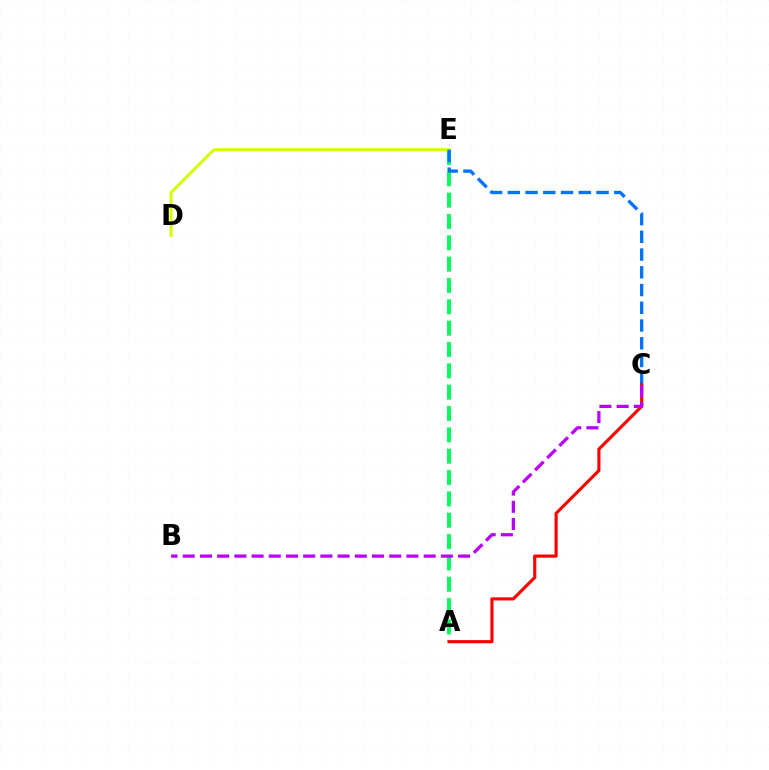{('D', 'E'): [{'color': '#d1ff00', 'line_style': 'solid', 'thickness': 2.17}], ('A', 'E'): [{'color': '#00ff5c', 'line_style': 'dashed', 'thickness': 2.9}], ('C', 'E'): [{'color': '#0074ff', 'line_style': 'dashed', 'thickness': 2.41}], ('A', 'C'): [{'color': '#ff0000', 'line_style': 'solid', 'thickness': 2.25}], ('B', 'C'): [{'color': '#b900ff', 'line_style': 'dashed', 'thickness': 2.34}]}